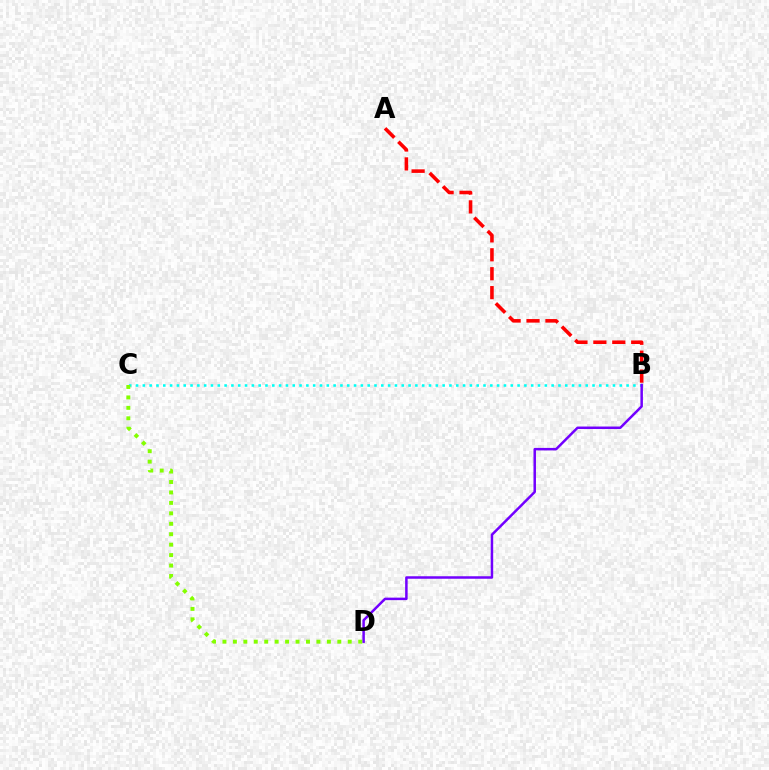{('B', 'C'): [{'color': '#00fff6', 'line_style': 'dotted', 'thickness': 1.85}], ('A', 'B'): [{'color': '#ff0000', 'line_style': 'dashed', 'thickness': 2.57}], ('B', 'D'): [{'color': '#7200ff', 'line_style': 'solid', 'thickness': 1.8}], ('C', 'D'): [{'color': '#84ff00', 'line_style': 'dotted', 'thickness': 2.84}]}